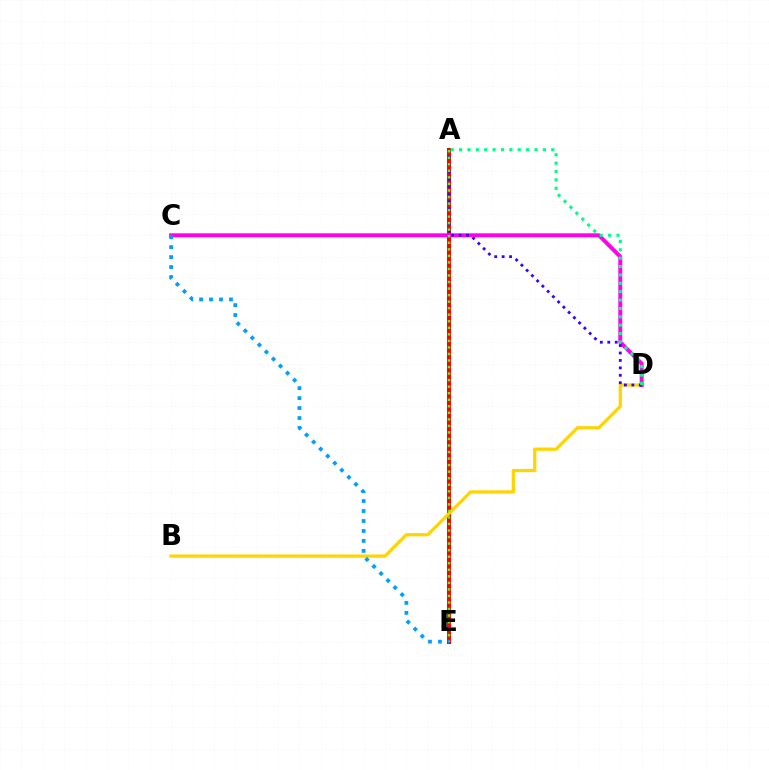{('A', 'E'): [{'color': '#ff0000', 'line_style': 'solid', 'thickness': 2.92}, {'color': '#4fff00', 'line_style': 'dotted', 'thickness': 1.78}], ('B', 'D'): [{'color': '#ffd500', 'line_style': 'solid', 'thickness': 2.34}], ('C', 'D'): [{'color': '#ff00ed', 'line_style': 'solid', 'thickness': 2.84}], ('A', 'D'): [{'color': '#3700ff', 'line_style': 'dotted', 'thickness': 2.02}, {'color': '#00ff86', 'line_style': 'dotted', 'thickness': 2.28}], ('C', 'E'): [{'color': '#009eff', 'line_style': 'dotted', 'thickness': 2.71}]}